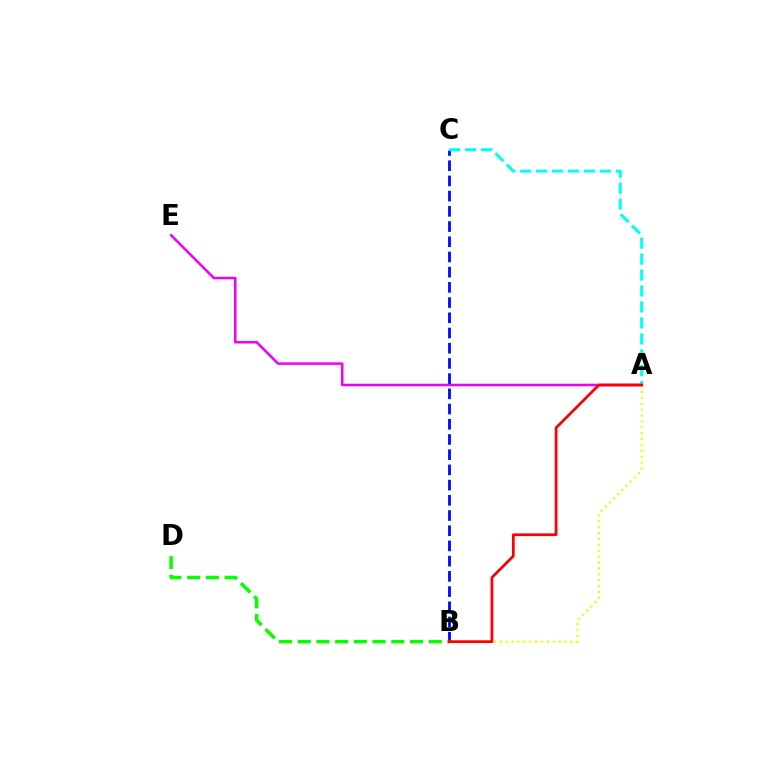{('A', 'E'): [{'color': '#ee00ff', 'line_style': 'solid', 'thickness': 1.82}], ('A', 'B'): [{'color': '#fcf500', 'line_style': 'dotted', 'thickness': 1.6}, {'color': '#ff0000', 'line_style': 'solid', 'thickness': 1.98}], ('B', 'C'): [{'color': '#0010ff', 'line_style': 'dashed', 'thickness': 2.07}], ('A', 'C'): [{'color': '#00fff6', 'line_style': 'dashed', 'thickness': 2.17}], ('B', 'D'): [{'color': '#08ff00', 'line_style': 'dashed', 'thickness': 2.54}]}